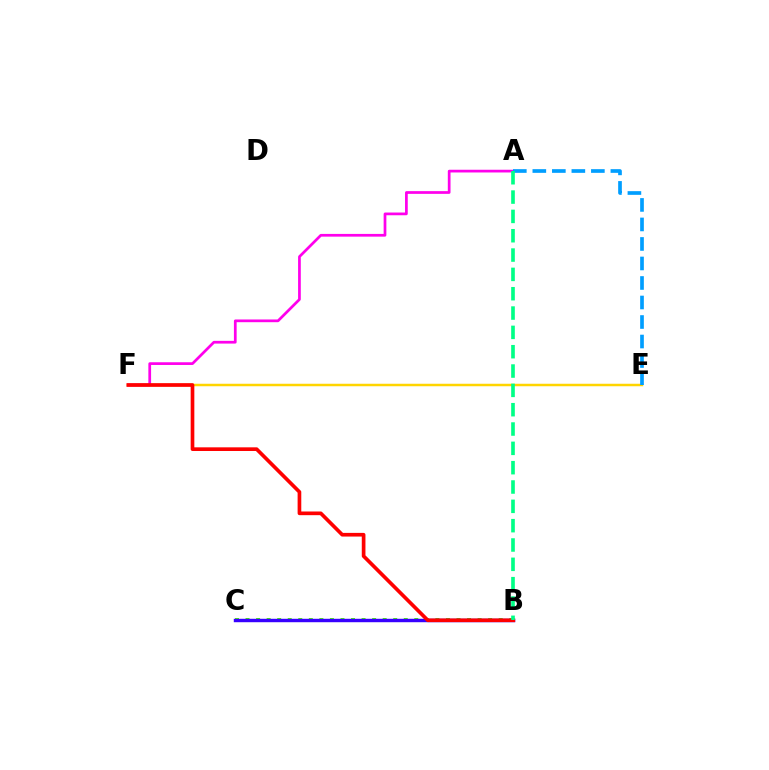{('B', 'C'): [{'color': '#4fff00', 'line_style': 'dotted', 'thickness': 2.87}, {'color': '#3700ff', 'line_style': 'solid', 'thickness': 2.47}], ('E', 'F'): [{'color': '#ffd500', 'line_style': 'solid', 'thickness': 1.79}], ('A', 'F'): [{'color': '#ff00ed', 'line_style': 'solid', 'thickness': 1.96}], ('A', 'E'): [{'color': '#009eff', 'line_style': 'dashed', 'thickness': 2.65}], ('B', 'F'): [{'color': '#ff0000', 'line_style': 'solid', 'thickness': 2.65}], ('A', 'B'): [{'color': '#00ff86', 'line_style': 'dashed', 'thickness': 2.63}]}